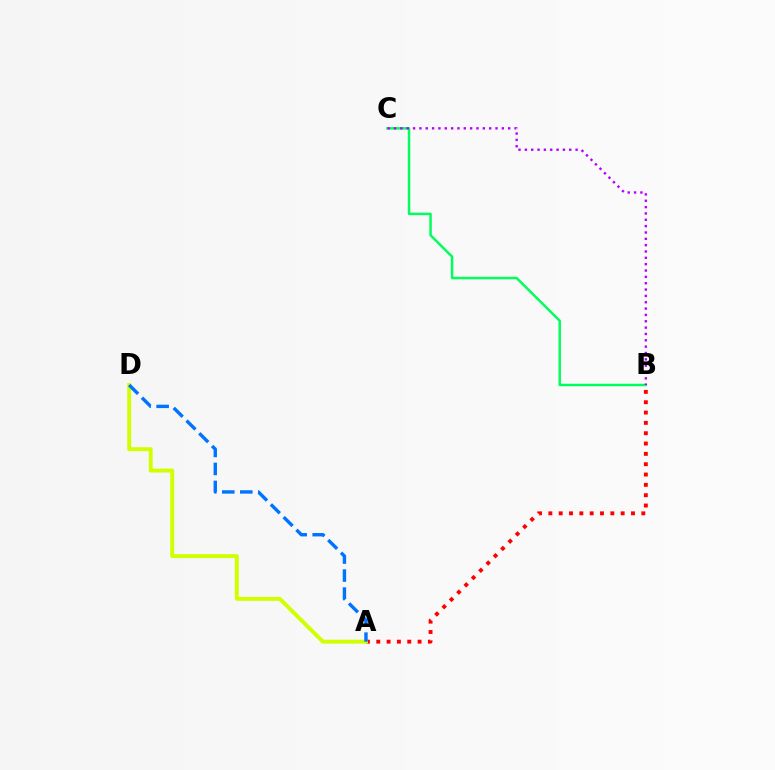{('B', 'C'): [{'color': '#00ff5c', 'line_style': 'solid', 'thickness': 1.79}, {'color': '#b900ff', 'line_style': 'dotted', 'thickness': 1.72}], ('A', 'B'): [{'color': '#ff0000', 'line_style': 'dotted', 'thickness': 2.81}], ('A', 'D'): [{'color': '#d1ff00', 'line_style': 'solid', 'thickness': 2.82}, {'color': '#0074ff', 'line_style': 'dashed', 'thickness': 2.45}]}